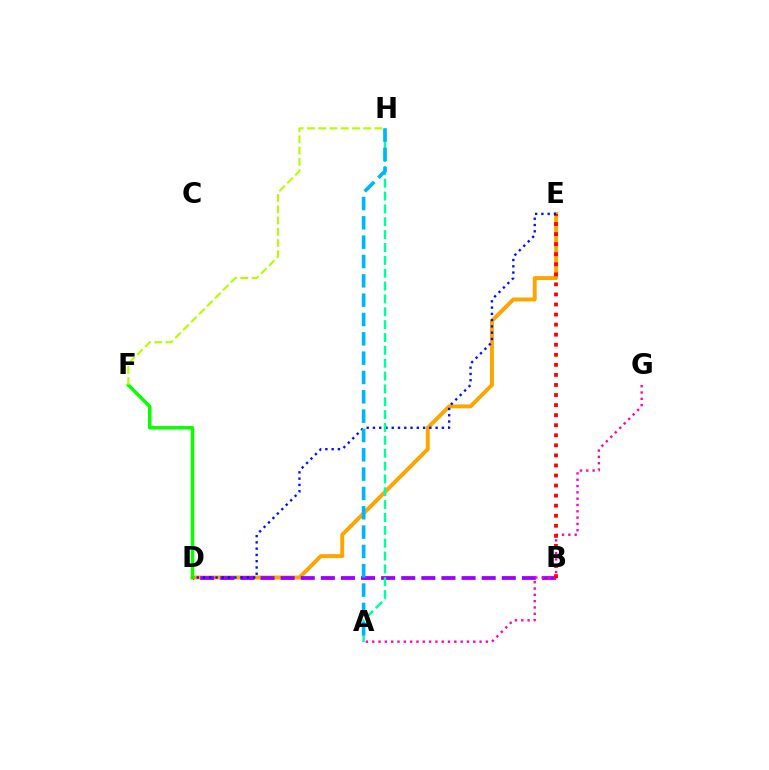{('D', 'E'): [{'color': '#ffa500', 'line_style': 'solid', 'thickness': 2.84}, {'color': '#0010ff', 'line_style': 'dotted', 'thickness': 1.7}], ('B', 'D'): [{'color': '#9b00ff', 'line_style': 'dashed', 'thickness': 2.73}], ('A', 'G'): [{'color': '#ff00bd', 'line_style': 'dotted', 'thickness': 1.72}], ('D', 'F'): [{'color': '#08ff00', 'line_style': 'solid', 'thickness': 2.5}], ('B', 'E'): [{'color': '#ff0000', 'line_style': 'dotted', 'thickness': 2.73}], ('F', 'H'): [{'color': '#b3ff00', 'line_style': 'dashed', 'thickness': 1.53}], ('A', 'H'): [{'color': '#00ff9d', 'line_style': 'dashed', 'thickness': 1.75}, {'color': '#00b5ff', 'line_style': 'dashed', 'thickness': 2.63}]}